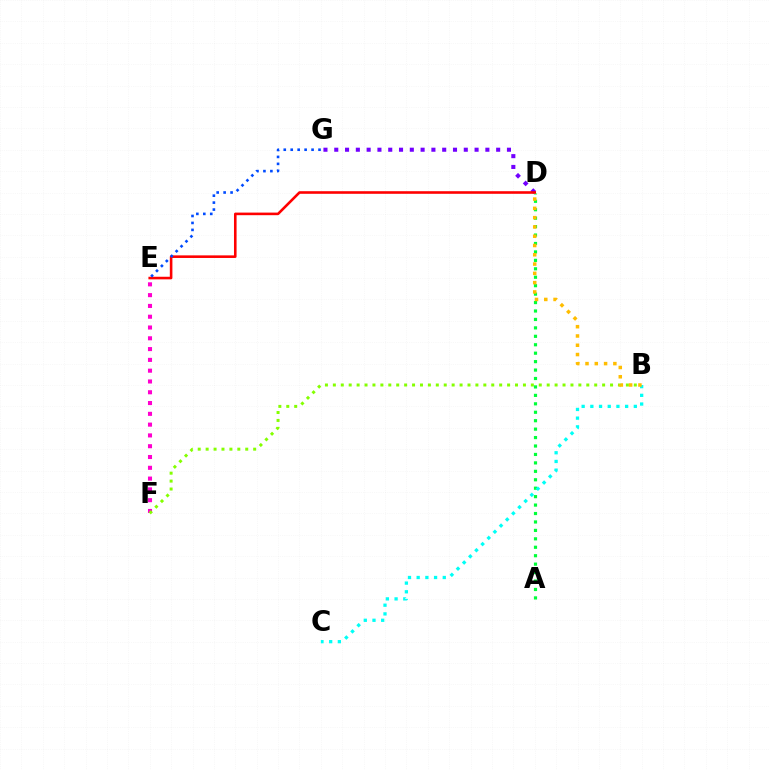{('E', 'F'): [{'color': '#ff00cf', 'line_style': 'dotted', 'thickness': 2.93}], ('B', 'F'): [{'color': '#84ff00', 'line_style': 'dotted', 'thickness': 2.15}], ('A', 'D'): [{'color': '#00ff39', 'line_style': 'dotted', 'thickness': 2.29}], ('D', 'G'): [{'color': '#7200ff', 'line_style': 'dotted', 'thickness': 2.93}], ('B', 'C'): [{'color': '#00fff6', 'line_style': 'dotted', 'thickness': 2.36}], ('D', 'E'): [{'color': '#ff0000', 'line_style': 'solid', 'thickness': 1.87}], ('B', 'D'): [{'color': '#ffbd00', 'line_style': 'dotted', 'thickness': 2.52}], ('E', 'G'): [{'color': '#004bff', 'line_style': 'dotted', 'thickness': 1.89}]}